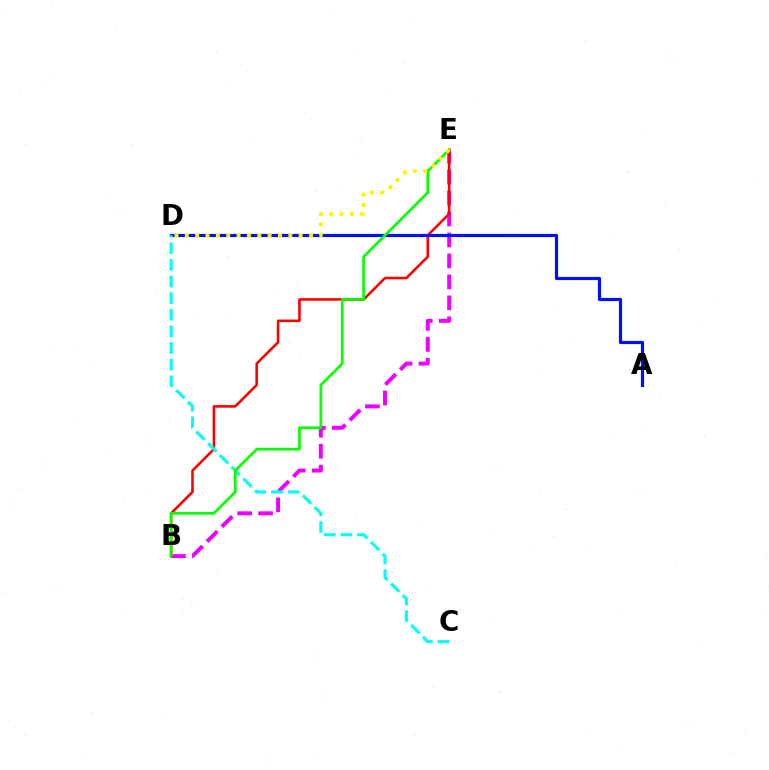{('B', 'E'): [{'color': '#ee00ff', 'line_style': 'dashed', 'thickness': 2.85}, {'color': '#ff0000', 'line_style': 'solid', 'thickness': 1.85}, {'color': '#08ff00', 'line_style': 'solid', 'thickness': 1.94}], ('A', 'D'): [{'color': '#0010ff', 'line_style': 'solid', 'thickness': 2.29}], ('C', 'D'): [{'color': '#00fff6', 'line_style': 'dashed', 'thickness': 2.26}], ('D', 'E'): [{'color': '#fcf500', 'line_style': 'dotted', 'thickness': 2.81}]}